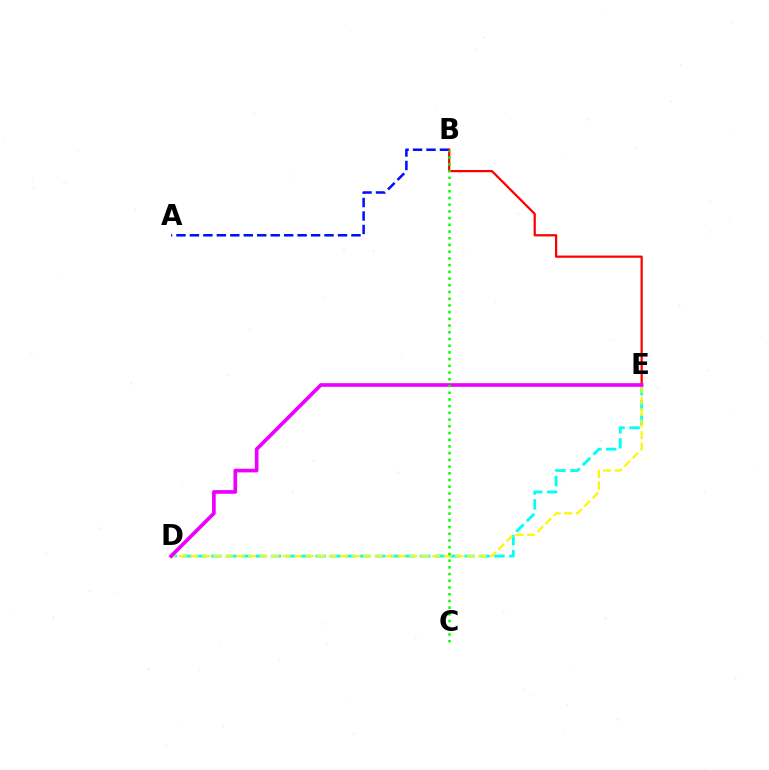{('A', 'B'): [{'color': '#0010ff', 'line_style': 'dashed', 'thickness': 1.83}], ('D', 'E'): [{'color': '#00fff6', 'line_style': 'dashed', 'thickness': 2.02}, {'color': '#fcf500', 'line_style': 'dashed', 'thickness': 1.56}, {'color': '#ee00ff', 'line_style': 'solid', 'thickness': 2.63}], ('B', 'E'): [{'color': '#ff0000', 'line_style': 'solid', 'thickness': 1.61}], ('B', 'C'): [{'color': '#08ff00', 'line_style': 'dotted', 'thickness': 1.82}]}